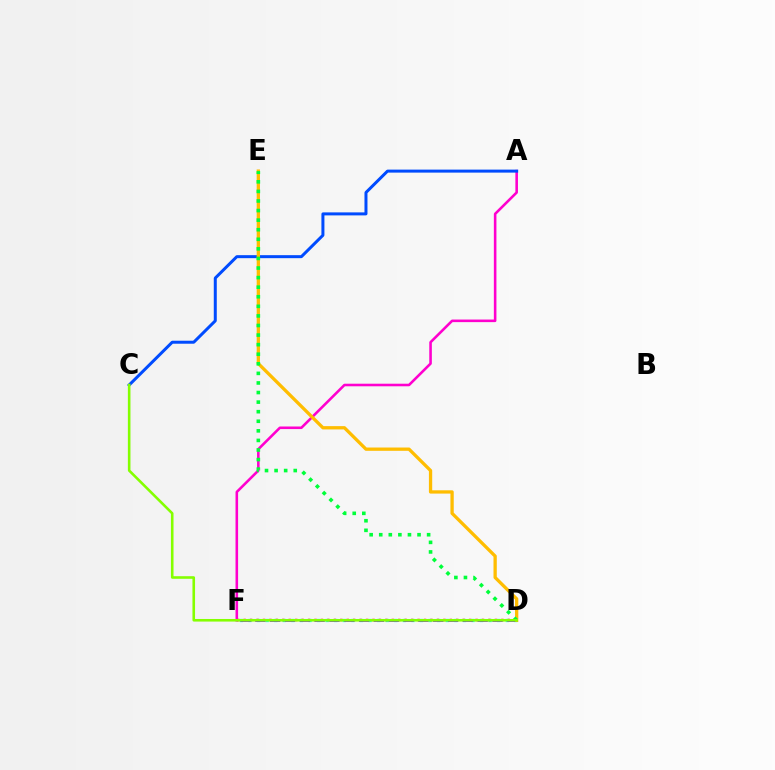{('D', 'F'): [{'color': '#00fff6', 'line_style': 'dotted', 'thickness': 2.33}, {'color': '#ff0000', 'line_style': 'dotted', 'thickness': 1.75}, {'color': '#7200ff', 'line_style': 'dashed', 'thickness': 2.01}], ('A', 'F'): [{'color': '#ff00cf', 'line_style': 'solid', 'thickness': 1.86}], ('A', 'C'): [{'color': '#004bff', 'line_style': 'solid', 'thickness': 2.16}], ('D', 'E'): [{'color': '#ffbd00', 'line_style': 'solid', 'thickness': 2.37}, {'color': '#00ff39', 'line_style': 'dotted', 'thickness': 2.6}], ('C', 'D'): [{'color': '#84ff00', 'line_style': 'solid', 'thickness': 1.87}]}